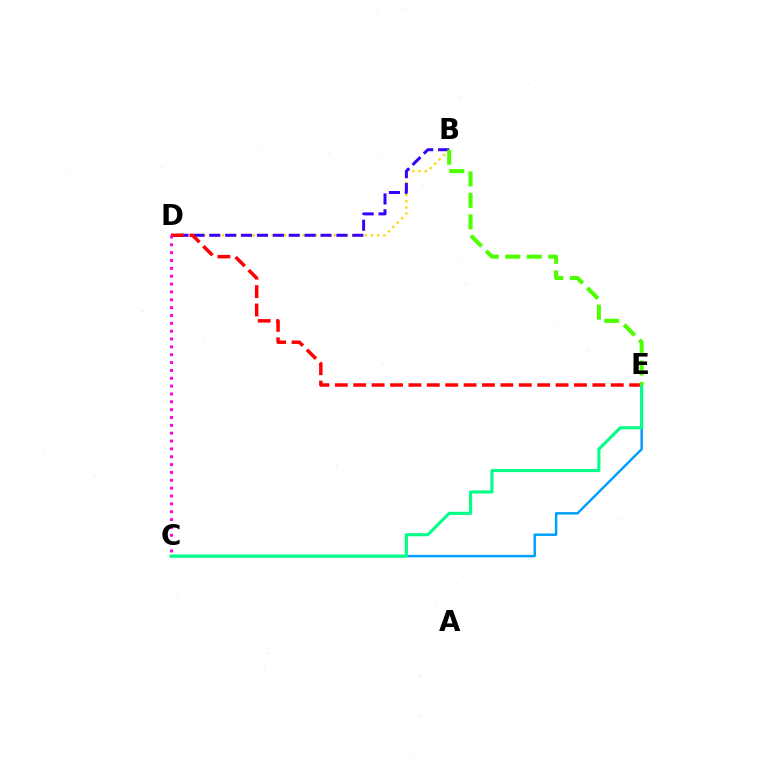{('B', 'D'): [{'color': '#ffd500', 'line_style': 'dotted', 'thickness': 1.69}, {'color': '#3700ff', 'line_style': 'dashed', 'thickness': 2.16}], ('D', 'E'): [{'color': '#ff0000', 'line_style': 'dashed', 'thickness': 2.5}], ('C', 'E'): [{'color': '#009eff', 'line_style': 'solid', 'thickness': 1.77}, {'color': '#00ff86', 'line_style': 'solid', 'thickness': 2.22}], ('C', 'D'): [{'color': '#ff00ed', 'line_style': 'dotted', 'thickness': 2.13}], ('B', 'E'): [{'color': '#4fff00', 'line_style': 'dashed', 'thickness': 2.92}]}